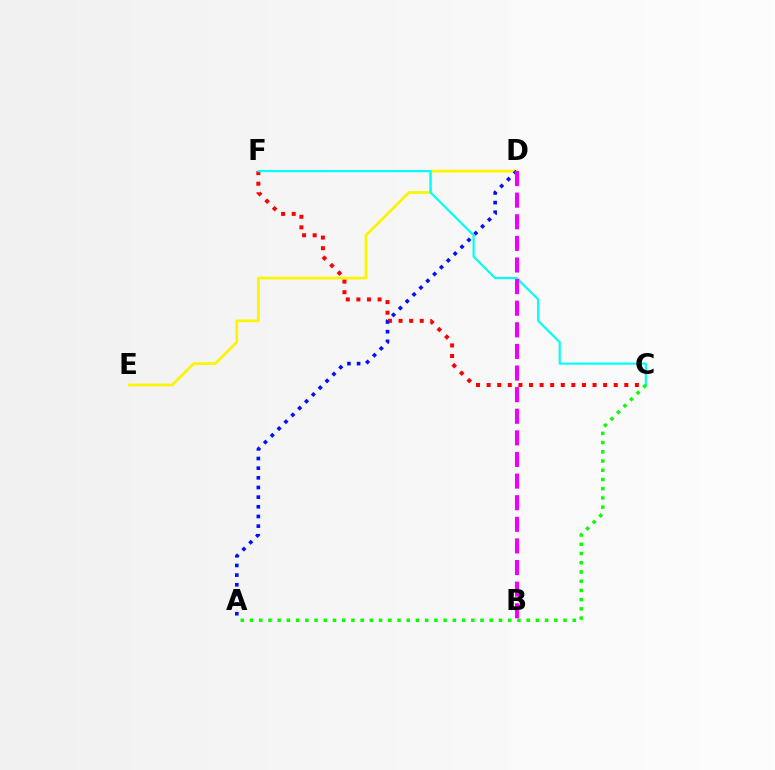{('D', 'E'): [{'color': '#fcf500', 'line_style': 'solid', 'thickness': 1.97}], ('C', 'F'): [{'color': '#ff0000', 'line_style': 'dotted', 'thickness': 2.88}, {'color': '#00fff6', 'line_style': 'solid', 'thickness': 1.56}], ('A', 'D'): [{'color': '#0010ff', 'line_style': 'dotted', 'thickness': 2.62}], ('A', 'C'): [{'color': '#08ff00', 'line_style': 'dotted', 'thickness': 2.51}], ('B', 'D'): [{'color': '#ee00ff', 'line_style': 'dashed', 'thickness': 2.94}]}